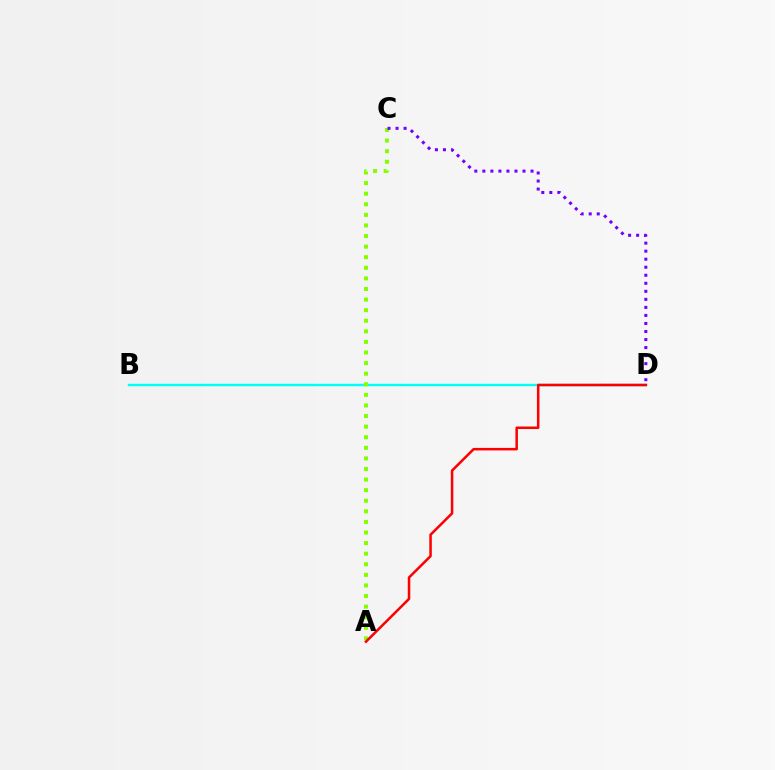{('B', 'D'): [{'color': '#00fff6', 'line_style': 'solid', 'thickness': 1.78}], ('A', 'C'): [{'color': '#84ff00', 'line_style': 'dotted', 'thickness': 2.88}], ('A', 'D'): [{'color': '#ff0000', 'line_style': 'solid', 'thickness': 1.82}], ('C', 'D'): [{'color': '#7200ff', 'line_style': 'dotted', 'thickness': 2.18}]}